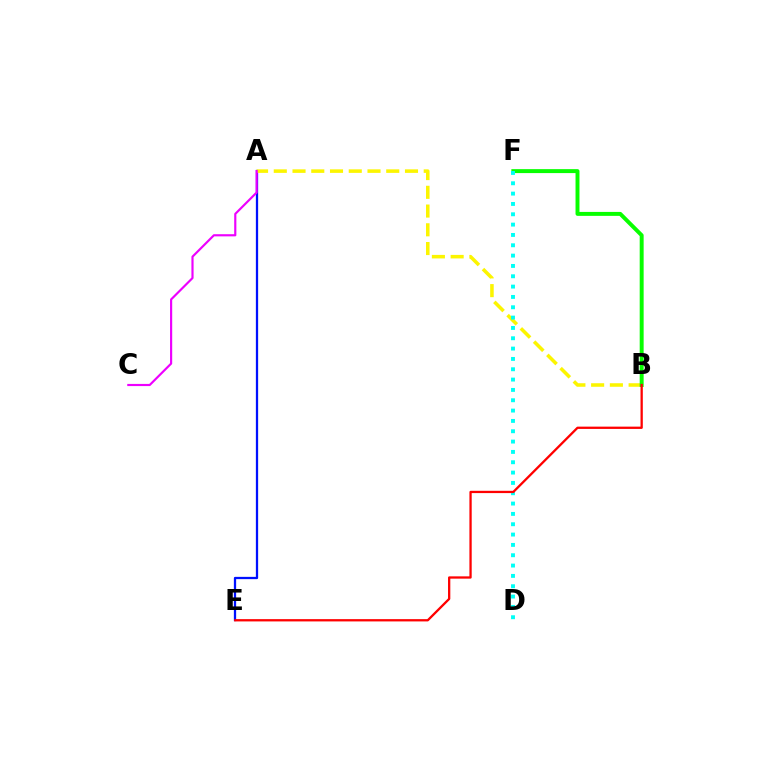{('A', 'E'): [{'color': '#0010ff', 'line_style': 'solid', 'thickness': 1.64}], ('A', 'B'): [{'color': '#fcf500', 'line_style': 'dashed', 'thickness': 2.55}], ('B', 'F'): [{'color': '#08ff00', 'line_style': 'solid', 'thickness': 2.84}], ('A', 'C'): [{'color': '#ee00ff', 'line_style': 'solid', 'thickness': 1.56}], ('D', 'F'): [{'color': '#00fff6', 'line_style': 'dotted', 'thickness': 2.81}], ('B', 'E'): [{'color': '#ff0000', 'line_style': 'solid', 'thickness': 1.65}]}